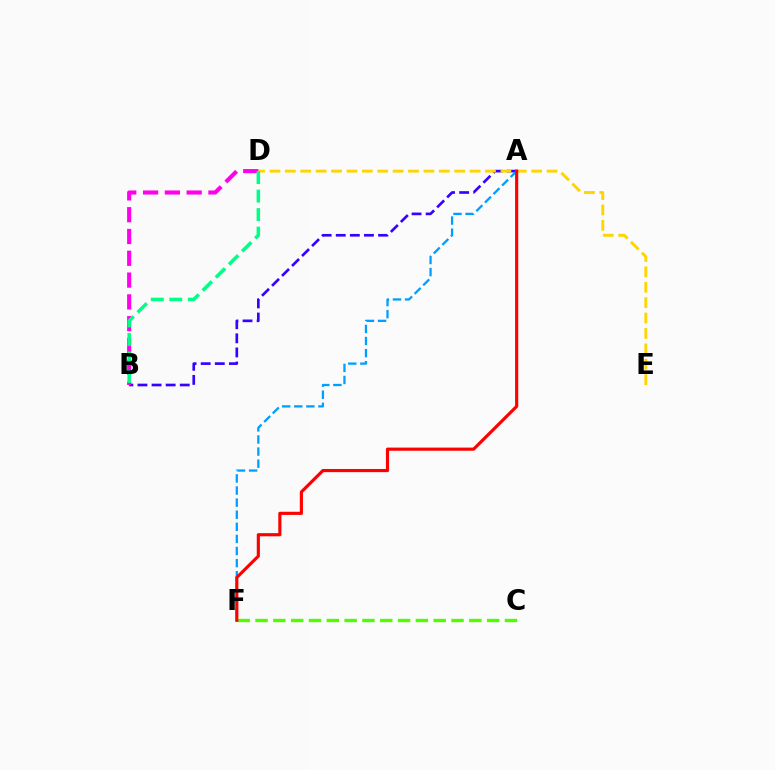{('A', 'B'): [{'color': '#3700ff', 'line_style': 'dashed', 'thickness': 1.92}], ('D', 'E'): [{'color': '#ffd500', 'line_style': 'dashed', 'thickness': 2.09}], ('A', 'F'): [{'color': '#009eff', 'line_style': 'dashed', 'thickness': 1.64}, {'color': '#ff0000', 'line_style': 'solid', 'thickness': 2.27}], ('B', 'D'): [{'color': '#ff00ed', 'line_style': 'dashed', 'thickness': 2.96}, {'color': '#00ff86', 'line_style': 'dashed', 'thickness': 2.52}], ('C', 'F'): [{'color': '#4fff00', 'line_style': 'dashed', 'thickness': 2.42}]}